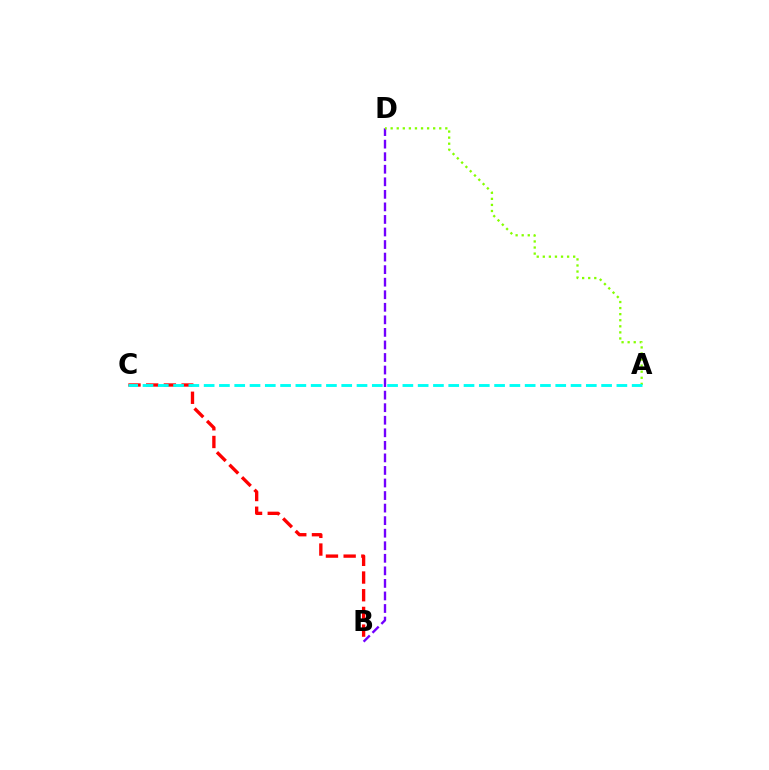{('B', 'D'): [{'color': '#7200ff', 'line_style': 'dashed', 'thickness': 1.7}], ('A', 'D'): [{'color': '#84ff00', 'line_style': 'dotted', 'thickness': 1.65}], ('B', 'C'): [{'color': '#ff0000', 'line_style': 'dashed', 'thickness': 2.4}], ('A', 'C'): [{'color': '#00fff6', 'line_style': 'dashed', 'thickness': 2.08}]}